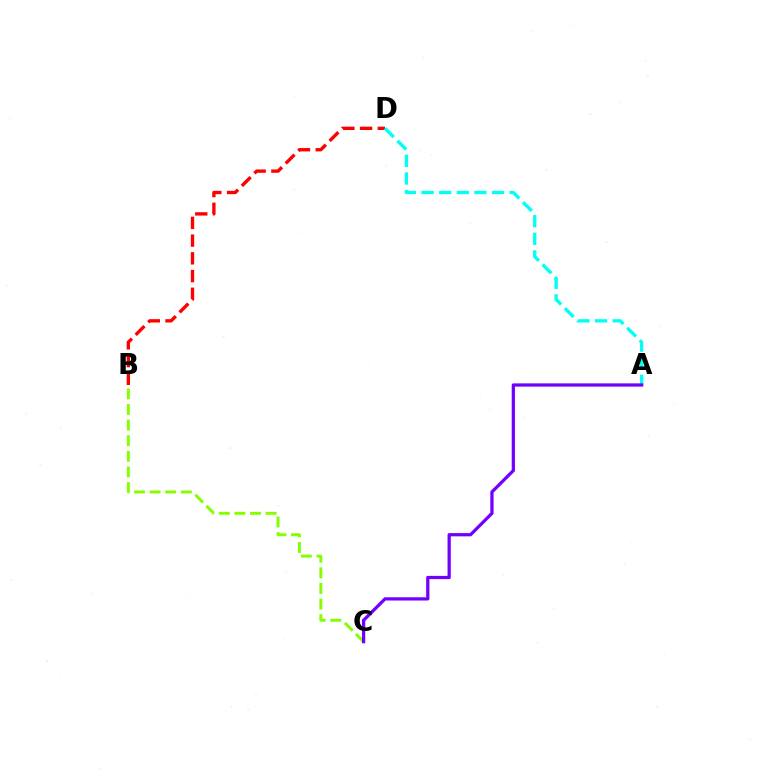{('B', 'D'): [{'color': '#ff0000', 'line_style': 'dashed', 'thickness': 2.41}], ('A', 'D'): [{'color': '#00fff6', 'line_style': 'dashed', 'thickness': 2.39}], ('B', 'C'): [{'color': '#84ff00', 'line_style': 'dashed', 'thickness': 2.12}], ('A', 'C'): [{'color': '#7200ff', 'line_style': 'solid', 'thickness': 2.34}]}